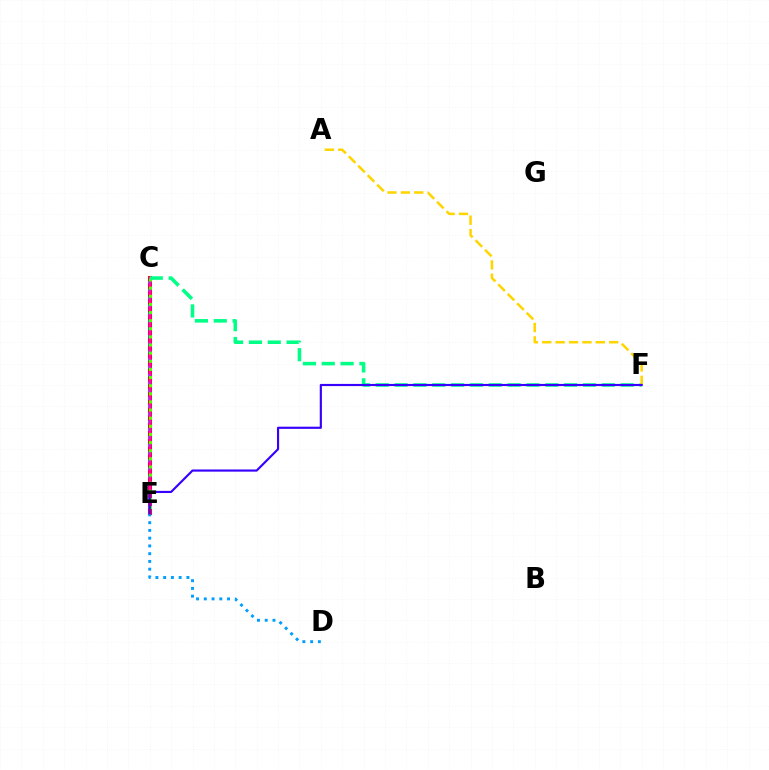{('C', 'E'): [{'color': '#ff0000', 'line_style': 'solid', 'thickness': 2.91}, {'color': '#ff00ed', 'line_style': 'solid', 'thickness': 1.64}, {'color': '#4fff00', 'line_style': 'dotted', 'thickness': 2.21}], ('C', 'D'): [{'color': '#009eff', 'line_style': 'dotted', 'thickness': 2.11}], ('C', 'F'): [{'color': '#00ff86', 'line_style': 'dashed', 'thickness': 2.56}], ('A', 'F'): [{'color': '#ffd500', 'line_style': 'dashed', 'thickness': 1.82}], ('E', 'F'): [{'color': '#3700ff', 'line_style': 'solid', 'thickness': 1.55}]}